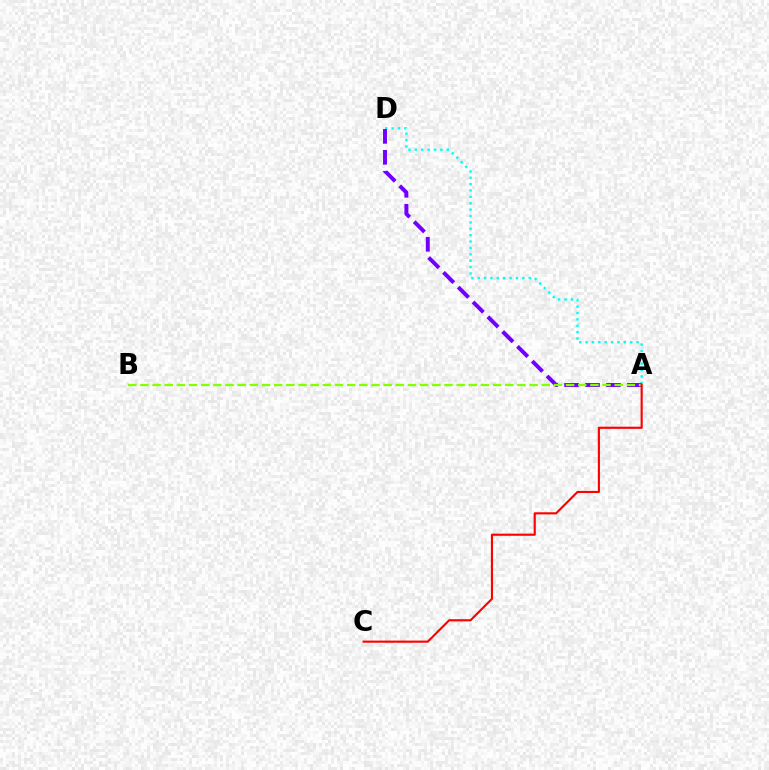{('A', 'D'): [{'color': '#00fff6', 'line_style': 'dotted', 'thickness': 1.73}, {'color': '#7200ff', 'line_style': 'dashed', 'thickness': 2.84}], ('A', 'B'): [{'color': '#84ff00', 'line_style': 'dashed', 'thickness': 1.65}], ('A', 'C'): [{'color': '#ff0000', 'line_style': 'solid', 'thickness': 1.53}]}